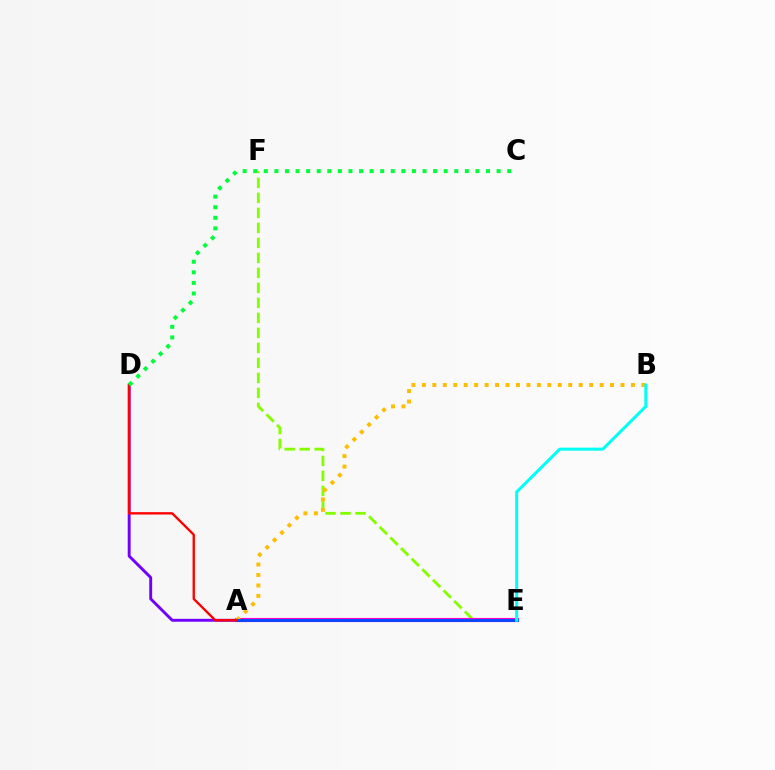{('A', 'D'): [{'color': '#7200ff', 'line_style': 'solid', 'thickness': 2.09}, {'color': '#ff0000', 'line_style': 'solid', 'thickness': 1.7}], ('E', 'F'): [{'color': '#84ff00', 'line_style': 'dashed', 'thickness': 2.04}], ('A', 'E'): [{'color': '#ff00cf', 'line_style': 'solid', 'thickness': 2.99}, {'color': '#004bff', 'line_style': 'solid', 'thickness': 2.05}], ('A', 'B'): [{'color': '#ffbd00', 'line_style': 'dotted', 'thickness': 2.84}], ('C', 'D'): [{'color': '#00ff39', 'line_style': 'dotted', 'thickness': 2.87}], ('B', 'E'): [{'color': '#00fff6', 'line_style': 'solid', 'thickness': 2.16}]}